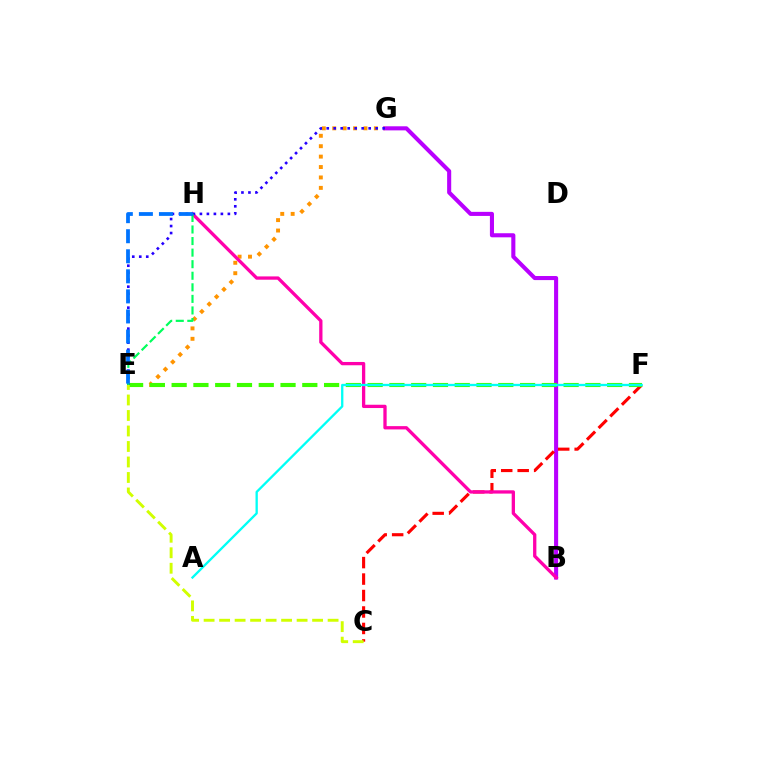{('B', 'G'): [{'color': '#b900ff', 'line_style': 'solid', 'thickness': 2.94}], ('C', 'F'): [{'color': '#ff0000', 'line_style': 'dashed', 'thickness': 2.24}], ('E', 'G'): [{'color': '#ff9400', 'line_style': 'dotted', 'thickness': 2.83}, {'color': '#2500ff', 'line_style': 'dotted', 'thickness': 1.9}], ('E', 'F'): [{'color': '#3dff00', 'line_style': 'dashed', 'thickness': 2.96}], ('B', 'H'): [{'color': '#ff00ac', 'line_style': 'solid', 'thickness': 2.37}], ('C', 'E'): [{'color': '#d1ff00', 'line_style': 'dashed', 'thickness': 2.11}], ('A', 'F'): [{'color': '#00fff6', 'line_style': 'solid', 'thickness': 1.67}], ('E', 'H'): [{'color': '#00ff5c', 'line_style': 'dashed', 'thickness': 1.57}, {'color': '#0074ff', 'line_style': 'dashed', 'thickness': 2.72}]}